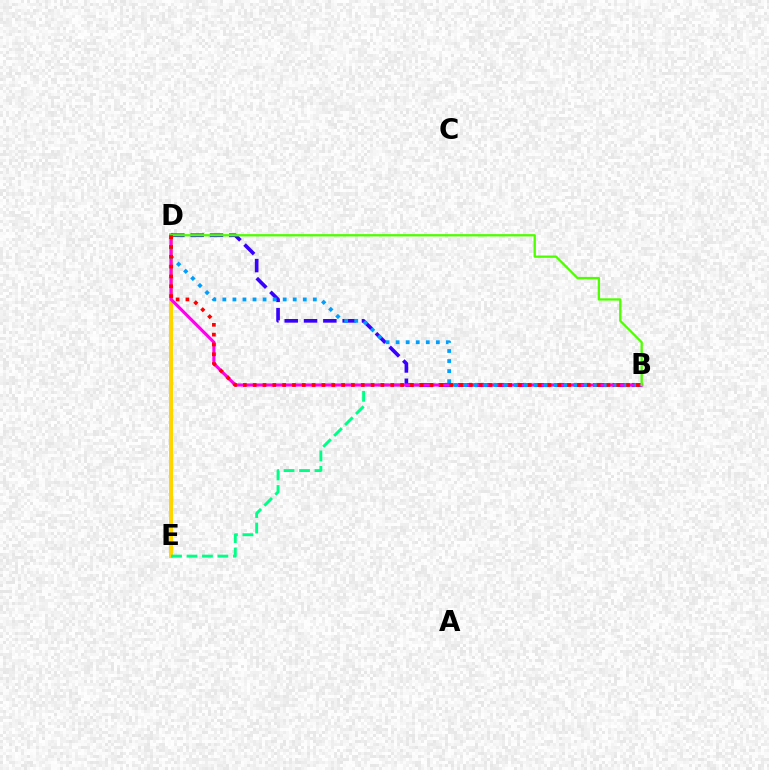{('D', 'E'): [{'color': '#ffd500', 'line_style': 'solid', 'thickness': 2.88}], ('B', 'E'): [{'color': '#00ff86', 'line_style': 'dashed', 'thickness': 2.1}], ('B', 'D'): [{'color': '#3700ff', 'line_style': 'dashed', 'thickness': 2.62}, {'color': '#ff00ed', 'line_style': 'solid', 'thickness': 2.25}, {'color': '#009eff', 'line_style': 'dotted', 'thickness': 2.73}, {'color': '#4fff00', 'line_style': 'solid', 'thickness': 1.66}, {'color': '#ff0000', 'line_style': 'dotted', 'thickness': 2.67}]}